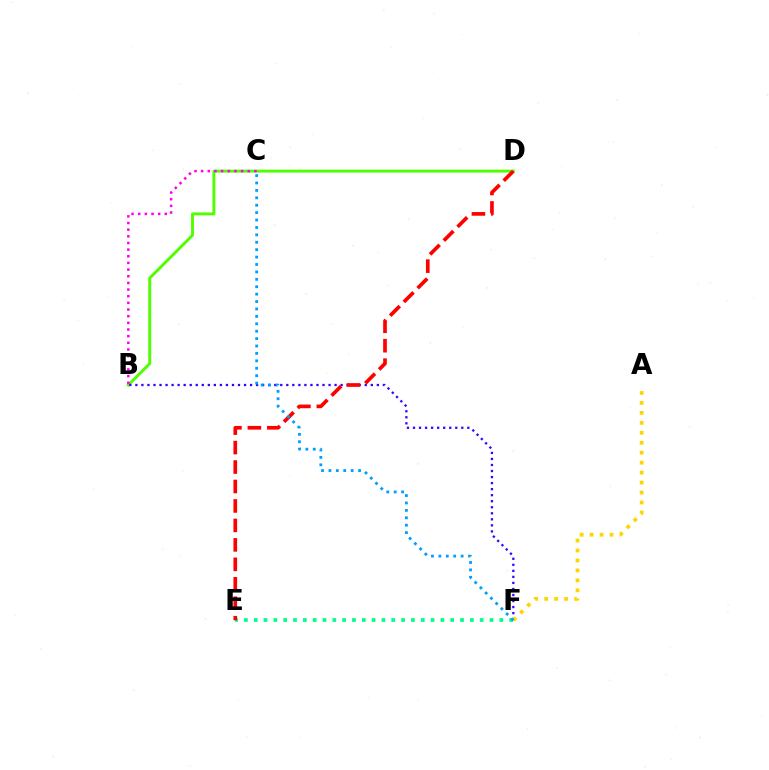{('B', 'D'): [{'color': '#4fff00', 'line_style': 'solid', 'thickness': 2.1}], ('B', 'F'): [{'color': '#3700ff', 'line_style': 'dotted', 'thickness': 1.64}], ('B', 'C'): [{'color': '#ff00ed', 'line_style': 'dotted', 'thickness': 1.81}], ('E', 'F'): [{'color': '#00ff86', 'line_style': 'dotted', 'thickness': 2.67}], ('D', 'E'): [{'color': '#ff0000', 'line_style': 'dashed', 'thickness': 2.64}], ('A', 'F'): [{'color': '#ffd500', 'line_style': 'dotted', 'thickness': 2.71}], ('C', 'F'): [{'color': '#009eff', 'line_style': 'dotted', 'thickness': 2.01}]}